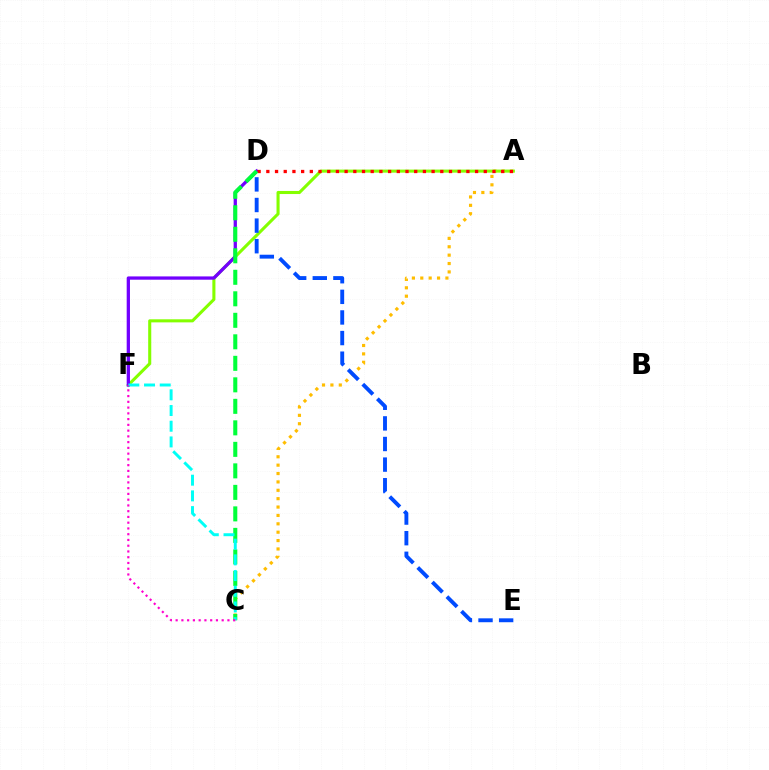{('A', 'C'): [{'color': '#ffbd00', 'line_style': 'dotted', 'thickness': 2.28}], ('A', 'F'): [{'color': '#84ff00', 'line_style': 'solid', 'thickness': 2.21}], ('D', 'F'): [{'color': '#7200ff', 'line_style': 'solid', 'thickness': 2.36}], ('A', 'D'): [{'color': '#ff0000', 'line_style': 'dotted', 'thickness': 2.36}], ('D', 'E'): [{'color': '#004bff', 'line_style': 'dashed', 'thickness': 2.8}], ('C', 'D'): [{'color': '#00ff39', 'line_style': 'dashed', 'thickness': 2.92}], ('C', 'F'): [{'color': '#00fff6', 'line_style': 'dashed', 'thickness': 2.13}, {'color': '#ff00cf', 'line_style': 'dotted', 'thickness': 1.56}]}